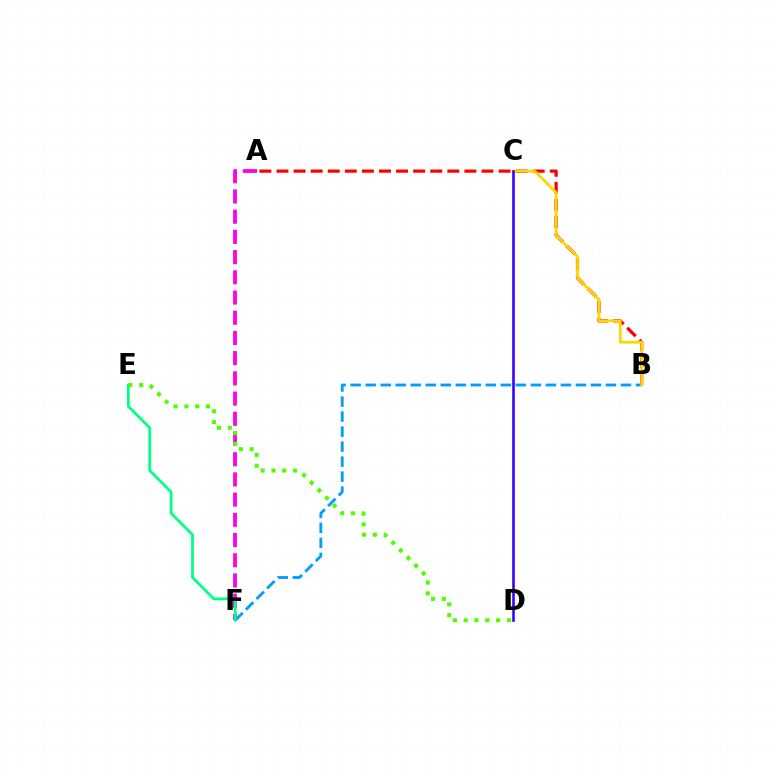{('A', 'B'): [{'color': '#ff0000', 'line_style': 'dashed', 'thickness': 2.32}], ('B', 'F'): [{'color': '#009eff', 'line_style': 'dashed', 'thickness': 2.04}], ('B', 'C'): [{'color': '#ffd500', 'line_style': 'solid', 'thickness': 1.98}], ('A', 'F'): [{'color': '#ff00ed', 'line_style': 'dashed', 'thickness': 2.75}], ('E', 'F'): [{'color': '#00ff86', 'line_style': 'solid', 'thickness': 2.01}], ('C', 'D'): [{'color': '#3700ff', 'line_style': 'solid', 'thickness': 1.87}], ('D', 'E'): [{'color': '#4fff00', 'line_style': 'dotted', 'thickness': 2.94}]}